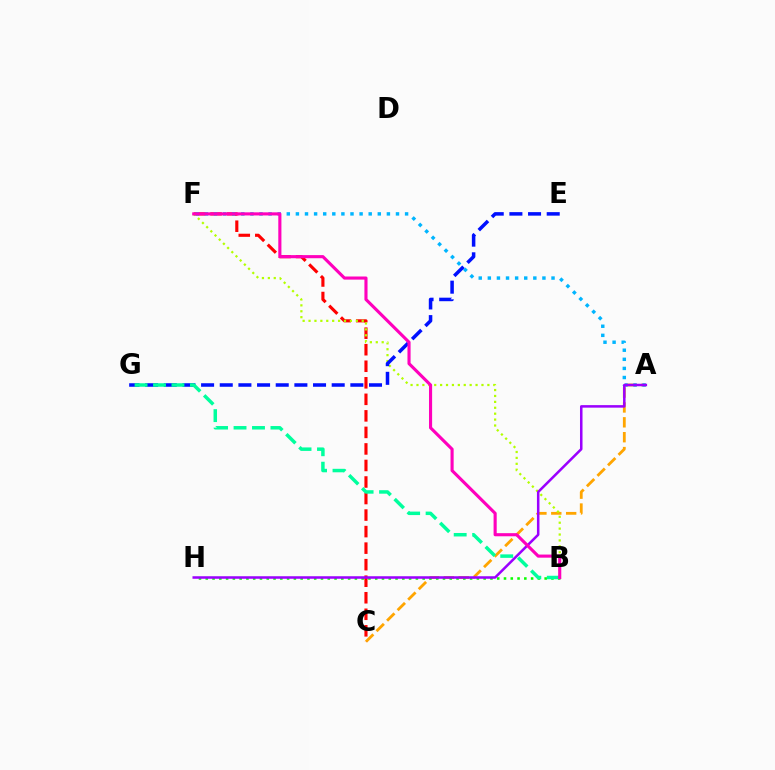{('A', 'C'): [{'color': '#ffa500', 'line_style': 'dashed', 'thickness': 2.02}], ('C', 'F'): [{'color': '#ff0000', 'line_style': 'dashed', 'thickness': 2.25}], ('B', 'F'): [{'color': '#b3ff00', 'line_style': 'dotted', 'thickness': 1.61}, {'color': '#ff00bd', 'line_style': 'solid', 'thickness': 2.24}], ('B', 'H'): [{'color': '#08ff00', 'line_style': 'dotted', 'thickness': 1.84}], ('A', 'F'): [{'color': '#00b5ff', 'line_style': 'dotted', 'thickness': 2.47}], ('E', 'G'): [{'color': '#0010ff', 'line_style': 'dashed', 'thickness': 2.53}], ('A', 'H'): [{'color': '#9b00ff', 'line_style': 'solid', 'thickness': 1.82}], ('B', 'G'): [{'color': '#00ff9d', 'line_style': 'dashed', 'thickness': 2.51}]}